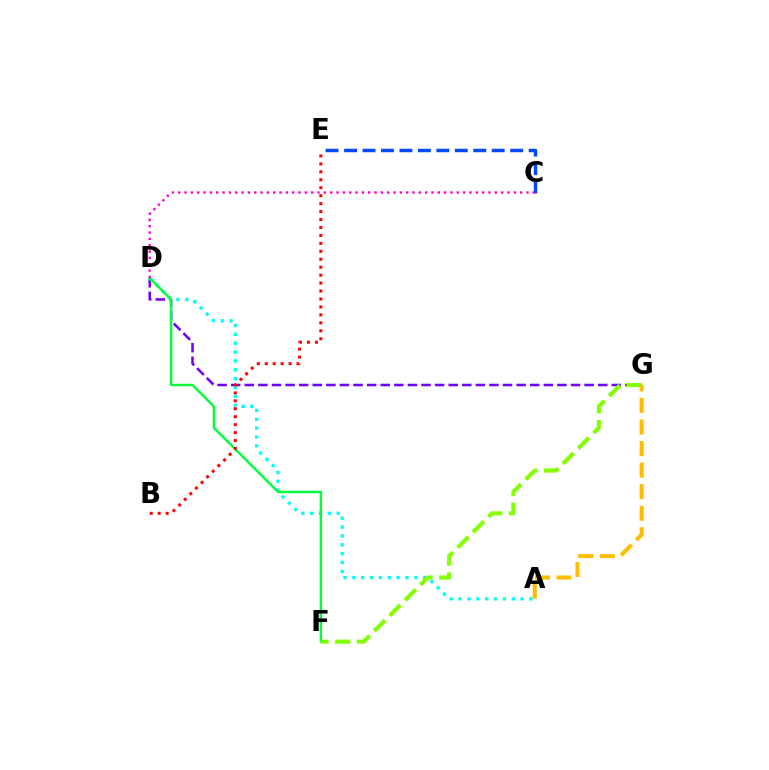{('D', 'G'): [{'color': '#7200ff', 'line_style': 'dashed', 'thickness': 1.85}], ('C', 'E'): [{'color': '#004bff', 'line_style': 'dashed', 'thickness': 2.51}], ('A', 'D'): [{'color': '#00fff6', 'line_style': 'dotted', 'thickness': 2.41}], ('D', 'F'): [{'color': '#00ff39', 'line_style': 'solid', 'thickness': 1.74}], ('F', 'G'): [{'color': '#84ff00', 'line_style': 'dashed', 'thickness': 2.96}], ('B', 'E'): [{'color': '#ff0000', 'line_style': 'dotted', 'thickness': 2.16}], ('C', 'D'): [{'color': '#ff00cf', 'line_style': 'dotted', 'thickness': 1.72}], ('A', 'G'): [{'color': '#ffbd00', 'line_style': 'dashed', 'thickness': 2.93}]}